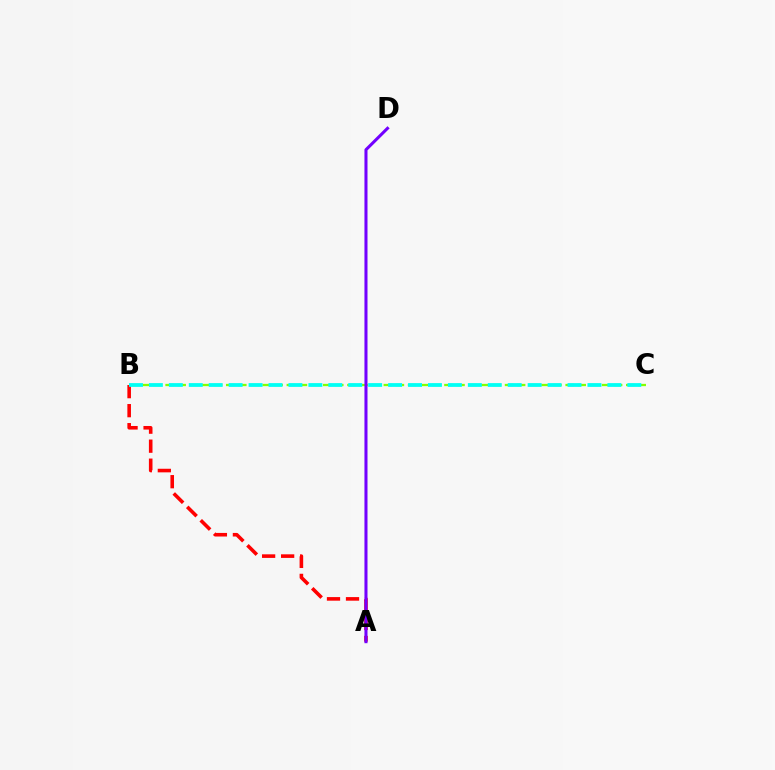{('A', 'B'): [{'color': '#ff0000', 'line_style': 'dashed', 'thickness': 2.58}], ('B', 'C'): [{'color': '#84ff00', 'line_style': 'dashed', 'thickness': 1.65}, {'color': '#00fff6', 'line_style': 'dashed', 'thickness': 2.71}], ('A', 'D'): [{'color': '#7200ff', 'line_style': 'solid', 'thickness': 2.2}]}